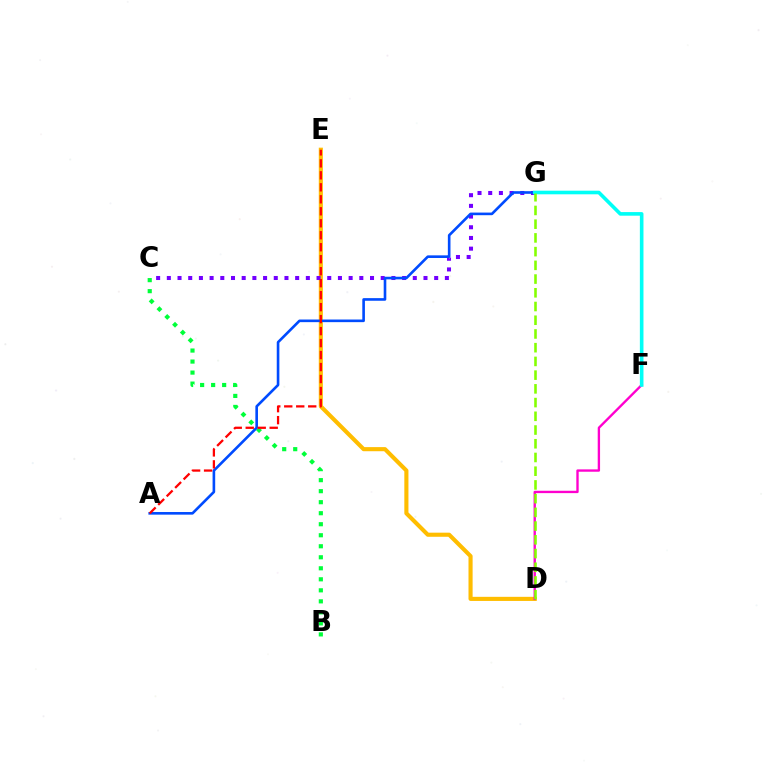{('D', 'E'): [{'color': '#ffbd00', 'line_style': 'solid', 'thickness': 2.96}], ('C', 'G'): [{'color': '#7200ff', 'line_style': 'dotted', 'thickness': 2.91}], ('B', 'C'): [{'color': '#00ff39', 'line_style': 'dotted', 'thickness': 2.99}], ('D', 'F'): [{'color': '#ff00cf', 'line_style': 'solid', 'thickness': 1.7}], ('A', 'G'): [{'color': '#004bff', 'line_style': 'solid', 'thickness': 1.89}], ('F', 'G'): [{'color': '#00fff6', 'line_style': 'solid', 'thickness': 2.6}], ('A', 'E'): [{'color': '#ff0000', 'line_style': 'dashed', 'thickness': 1.63}], ('D', 'G'): [{'color': '#84ff00', 'line_style': 'dashed', 'thickness': 1.86}]}